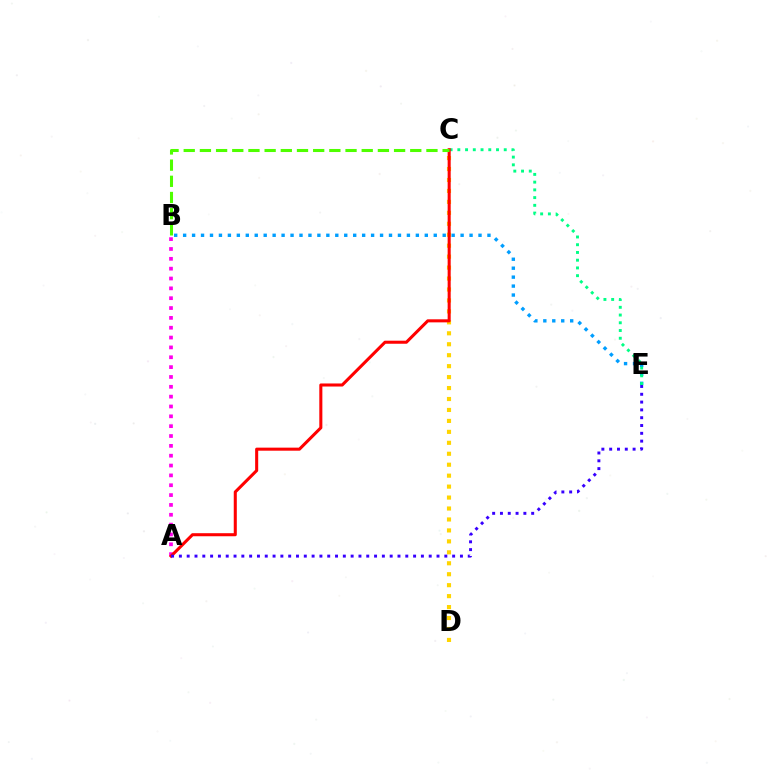{('C', 'D'): [{'color': '#ffd500', 'line_style': 'dotted', 'thickness': 2.98}], ('B', 'E'): [{'color': '#009eff', 'line_style': 'dotted', 'thickness': 2.43}], ('A', 'B'): [{'color': '#ff00ed', 'line_style': 'dotted', 'thickness': 2.67}], ('C', 'E'): [{'color': '#00ff86', 'line_style': 'dotted', 'thickness': 2.1}], ('A', 'C'): [{'color': '#ff0000', 'line_style': 'solid', 'thickness': 2.2}], ('A', 'E'): [{'color': '#3700ff', 'line_style': 'dotted', 'thickness': 2.12}], ('B', 'C'): [{'color': '#4fff00', 'line_style': 'dashed', 'thickness': 2.2}]}